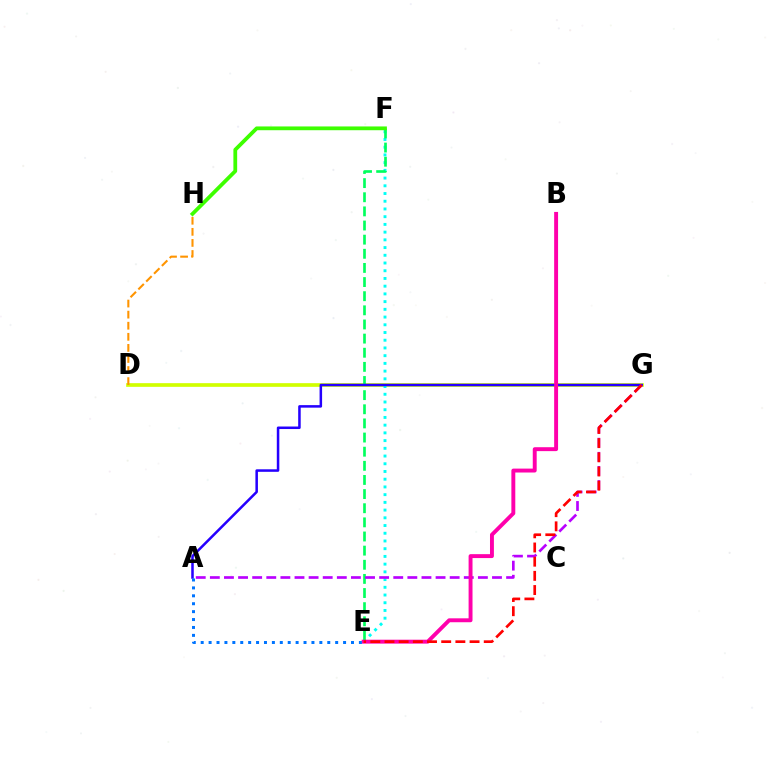{('D', 'G'): [{'color': '#d1ff00', 'line_style': 'solid', 'thickness': 2.65}], ('E', 'F'): [{'color': '#00fff6', 'line_style': 'dotted', 'thickness': 2.1}, {'color': '#00ff5c', 'line_style': 'dashed', 'thickness': 1.92}], ('A', 'G'): [{'color': '#2500ff', 'line_style': 'solid', 'thickness': 1.82}, {'color': '#b900ff', 'line_style': 'dashed', 'thickness': 1.92}], ('F', 'H'): [{'color': '#3dff00', 'line_style': 'solid', 'thickness': 2.72}], ('B', 'E'): [{'color': '#ff00ac', 'line_style': 'solid', 'thickness': 2.82}], ('E', 'G'): [{'color': '#ff0000', 'line_style': 'dashed', 'thickness': 1.93}], ('D', 'H'): [{'color': '#ff9400', 'line_style': 'dashed', 'thickness': 1.51}], ('A', 'E'): [{'color': '#0074ff', 'line_style': 'dotted', 'thickness': 2.15}]}